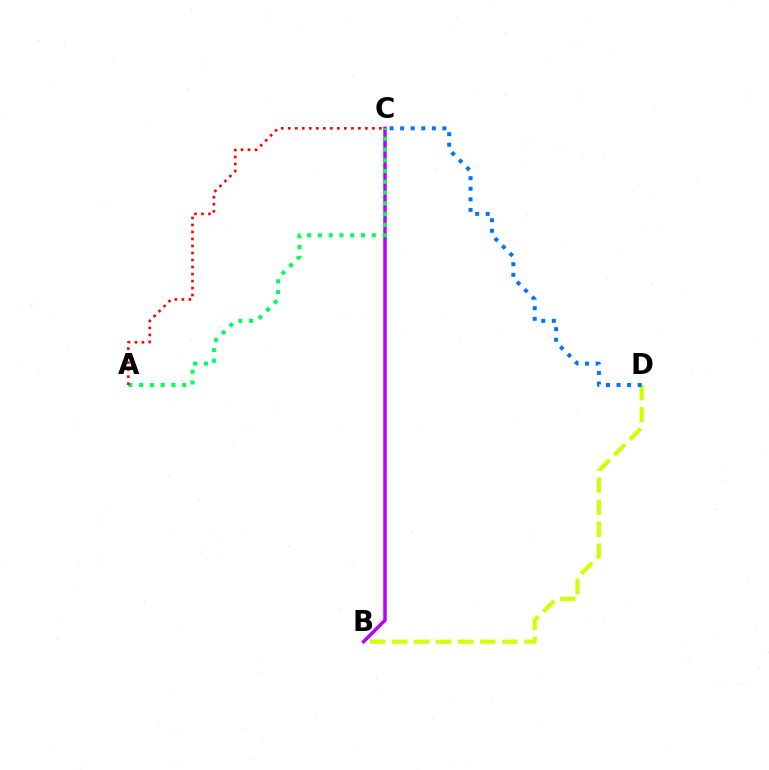{('B', 'D'): [{'color': '#d1ff00', 'line_style': 'dashed', 'thickness': 2.99}], ('C', 'D'): [{'color': '#0074ff', 'line_style': 'dotted', 'thickness': 2.87}], ('B', 'C'): [{'color': '#b900ff', 'line_style': 'solid', 'thickness': 2.51}], ('A', 'C'): [{'color': '#00ff5c', 'line_style': 'dotted', 'thickness': 2.93}, {'color': '#ff0000', 'line_style': 'dotted', 'thickness': 1.91}]}